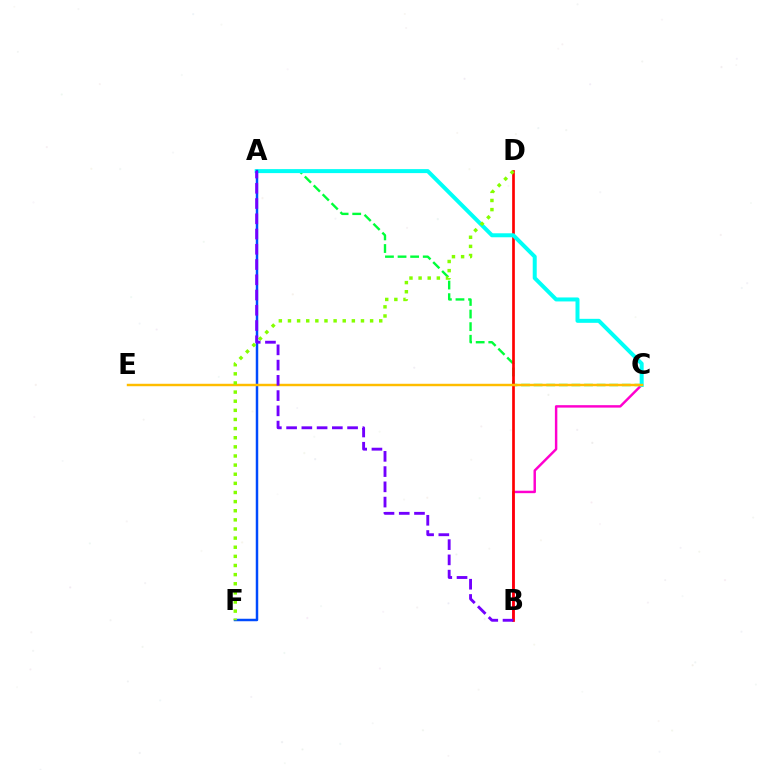{('A', 'C'): [{'color': '#00ff39', 'line_style': 'dashed', 'thickness': 1.71}, {'color': '#00fff6', 'line_style': 'solid', 'thickness': 2.87}], ('B', 'C'): [{'color': '#ff00cf', 'line_style': 'solid', 'thickness': 1.77}], ('B', 'D'): [{'color': '#ff0000', 'line_style': 'solid', 'thickness': 1.93}], ('A', 'F'): [{'color': '#004bff', 'line_style': 'solid', 'thickness': 1.78}], ('C', 'E'): [{'color': '#ffbd00', 'line_style': 'solid', 'thickness': 1.76}], ('D', 'F'): [{'color': '#84ff00', 'line_style': 'dotted', 'thickness': 2.48}], ('A', 'B'): [{'color': '#7200ff', 'line_style': 'dashed', 'thickness': 2.07}]}